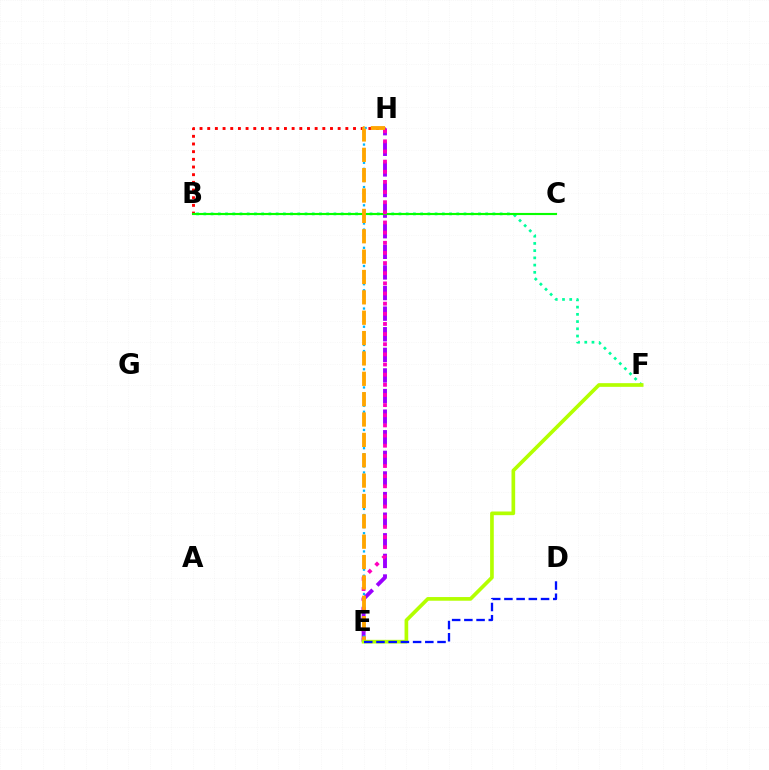{('B', 'F'): [{'color': '#00ff9d', 'line_style': 'dotted', 'thickness': 1.96}], ('E', 'H'): [{'color': '#9b00ff', 'line_style': 'dashed', 'thickness': 2.8}, {'color': '#00b5ff', 'line_style': 'dotted', 'thickness': 1.65}, {'color': '#ff00bd', 'line_style': 'dotted', 'thickness': 2.76}, {'color': '#ffa500', 'line_style': 'dashed', 'thickness': 2.77}], ('B', 'H'): [{'color': '#ff0000', 'line_style': 'dotted', 'thickness': 2.09}], ('B', 'C'): [{'color': '#08ff00', 'line_style': 'solid', 'thickness': 1.54}], ('E', 'F'): [{'color': '#b3ff00', 'line_style': 'solid', 'thickness': 2.65}], ('D', 'E'): [{'color': '#0010ff', 'line_style': 'dashed', 'thickness': 1.66}]}